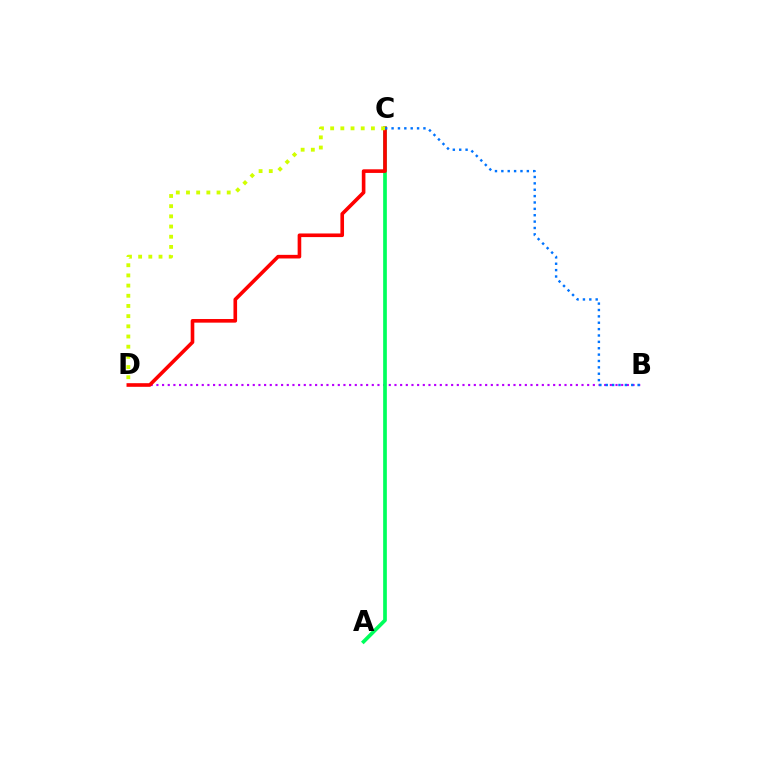{('B', 'D'): [{'color': '#b900ff', 'line_style': 'dotted', 'thickness': 1.54}], ('A', 'C'): [{'color': '#00ff5c', 'line_style': 'solid', 'thickness': 2.66}], ('C', 'D'): [{'color': '#ff0000', 'line_style': 'solid', 'thickness': 2.61}, {'color': '#d1ff00', 'line_style': 'dotted', 'thickness': 2.77}], ('B', 'C'): [{'color': '#0074ff', 'line_style': 'dotted', 'thickness': 1.73}]}